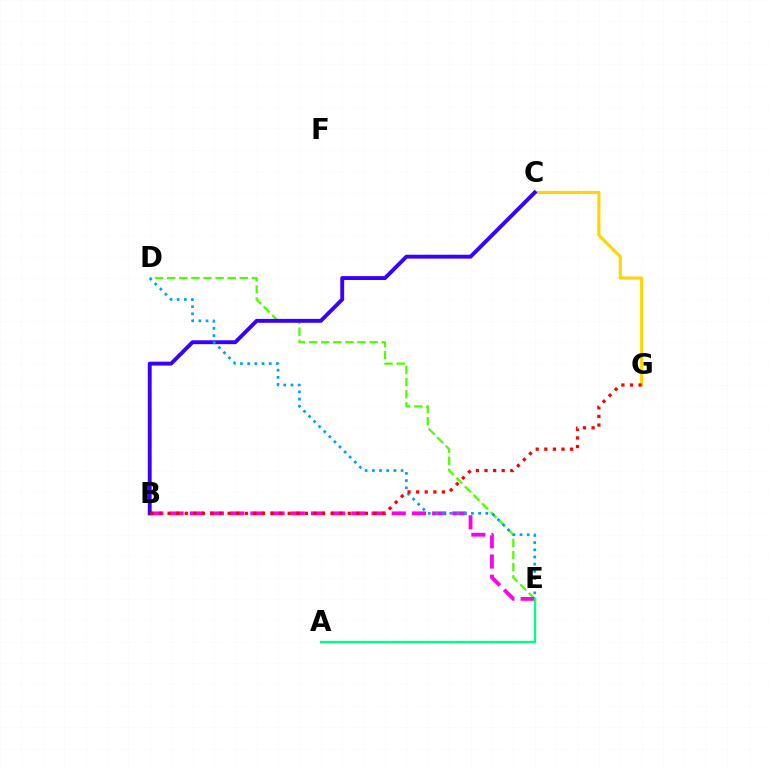{('D', 'E'): [{'color': '#4fff00', 'line_style': 'dashed', 'thickness': 1.64}, {'color': '#009eff', 'line_style': 'dotted', 'thickness': 1.95}], ('B', 'E'): [{'color': '#ff00ed', 'line_style': 'dashed', 'thickness': 2.74}], ('C', 'G'): [{'color': '#ffd500', 'line_style': 'solid', 'thickness': 2.25}], ('B', 'C'): [{'color': '#3700ff', 'line_style': 'solid', 'thickness': 2.8}], ('A', 'E'): [{'color': '#00ff86', 'line_style': 'solid', 'thickness': 1.68}], ('B', 'G'): [{'color': '#ff0000', 'line_style': 'dotted', 'thickness': 2.33}]}